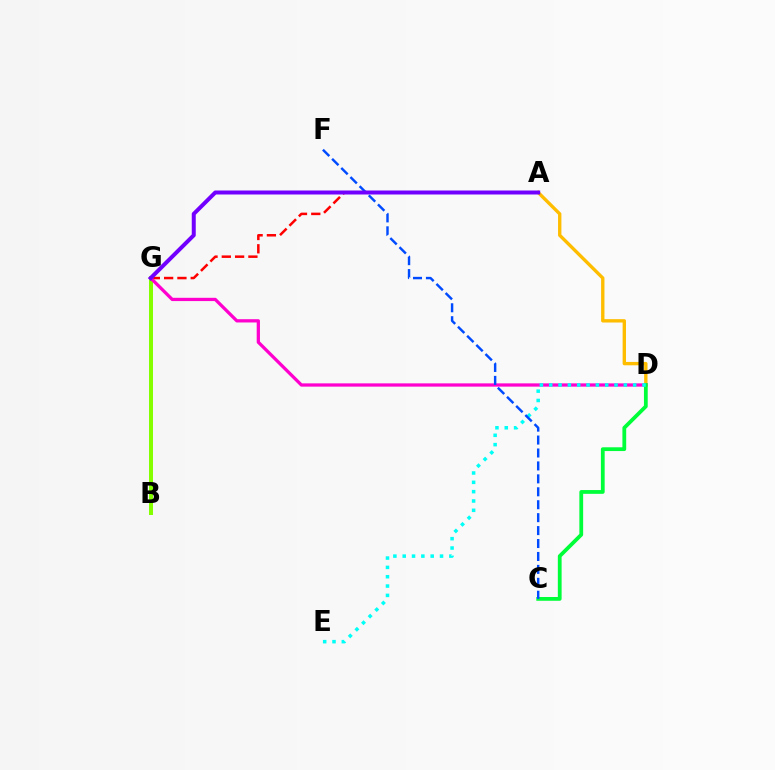{('A', 'G'): [{'color': '#ff0000', 'line_style': 'dashed', 'thickness': 1.81}, {'color': '#7200ff', 'line_style': 'solid', 'thickness': 2.88}], ('A', 'D'): [{'color': '#ffbd00', 'line_style': 'solid', 'thickness': 2.42}], ('B', 'G'): [{'color': '#84ff00', 'line_style': 'solid', 'thickness': 2.88}], ('D', 'G'): [{'color': '#ff00cf', 'line_style': 'solid', 'thickness': 2.35}], ('C', 'D'): [{'color': '#00ff39', 'line_style': 'solid', 'thickness': 2.72}], ('D', 'E'): [{'color': '#00fff6', 'line_style': 'dotted', 'thickness': 2.53}], ('C', 'F'): [{'color': '#004bff', 'line_style': 'dashed', 'thickness': 1.76}]}